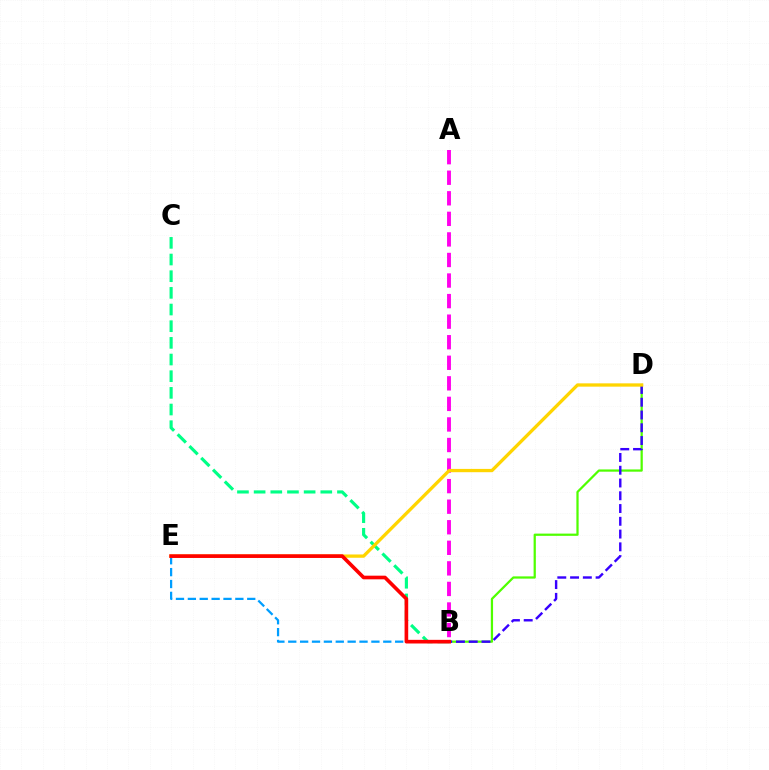{('B', 'E'): [{'color': '#009eff', 'line_style': 'dashed', 'thickness': 1.61}, {'color': '#ff0000', 'line_style': 'solid', 'thickness': 2.63}], ('B', 'C'): [{'color': '#00ff86', 'line_style': 'dashed', 'thickness': 2.26}], ('B', 'D'): [{'color': '#4fff00', 'line_style': 'solid', 'thickness': 1.61}, {'color': '#3700ff', 'line_style': 'dashed', 'thickness': 1.73}], ('A', 'B'): [{'color': '#ff00ed', 'line_style': 'dashed', 'thickness': 2.79}], ('D', 'E'): [{'color': '#ffd500', 'line_style': 'solid', 'thickness': 2.37}]}